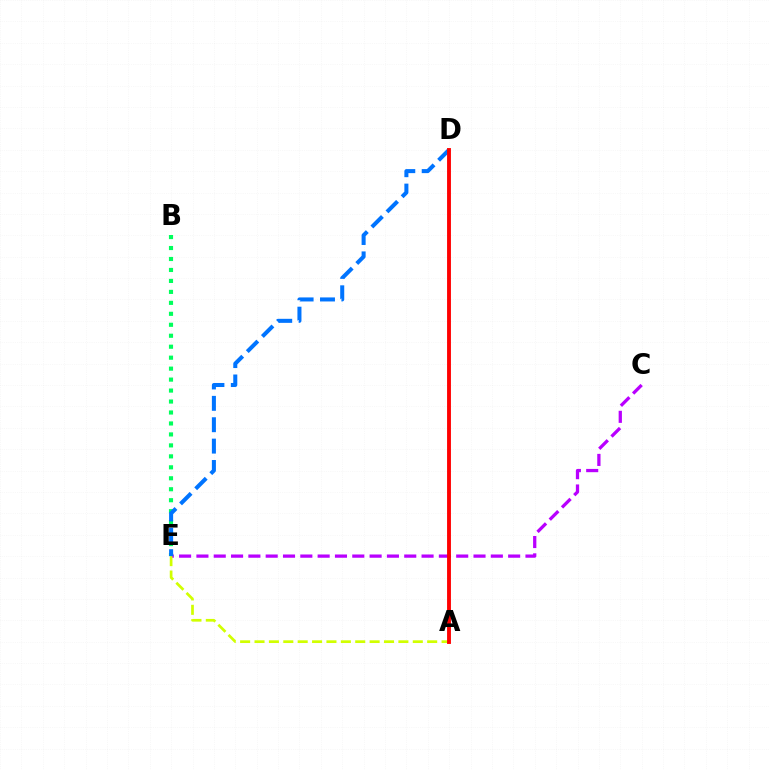{('C', 'E'): [{'color': '#b900ff', 'line_style': 'dashed', 'thickness': 2.35}], ('A', 'E'): [{'color': '#d1ff00', 'line_style': 'dashed', 'thickness': 1.95}], ('B', 'E'): [{'color': '#00ff5c', 'line_style': 'dotted', 'thickness': 2.98}], ('D', 'E'): [{'color': '#0074ff', 'line_style': 'dashed', 'thickness': 2.9}], ('A', 'D'): [{'color': '#ff0000', 'line_style': 'solid', 'thickness': 2.78}]}